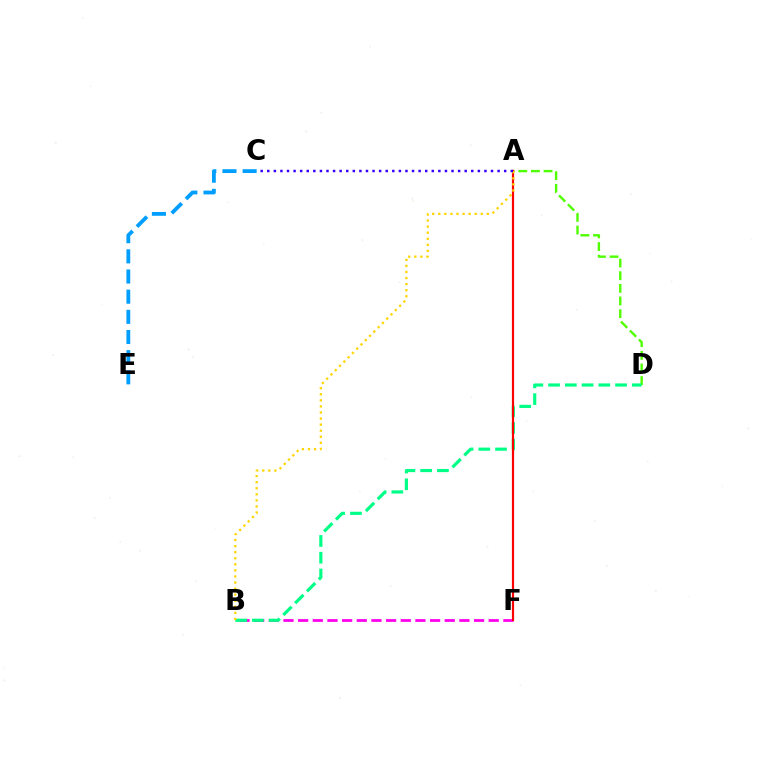{('B', 'F'): [{'color': '#ff00ed', 'line_style': 'dashed', 'thickness': 1.99}], ('A', 'D'): [{'color': '#4fff00', 'line_style': 'dashed', 'thickness': 1.72}], ('B', 'D'): [{'color': '#00ff86', 'line_style': 'dashed', 'thickness': 2.27}], ('A', 'F'): [{'color': '#ff0000', 'line_style': 'solid', 'thickness': 1.58}], ('A', 'B'): [{'color': '#ffd500', 'line_style': 'dotted', 'thickness': 1.65}], ('C', 'E'): [{'color': '#009eff', 'line_style': 'dashed', 'thickness': 2.74}], ('A', 'C'): [{'color': '#3700ff', 'line_style': 'dotted', 'thickness': 1.79}]}